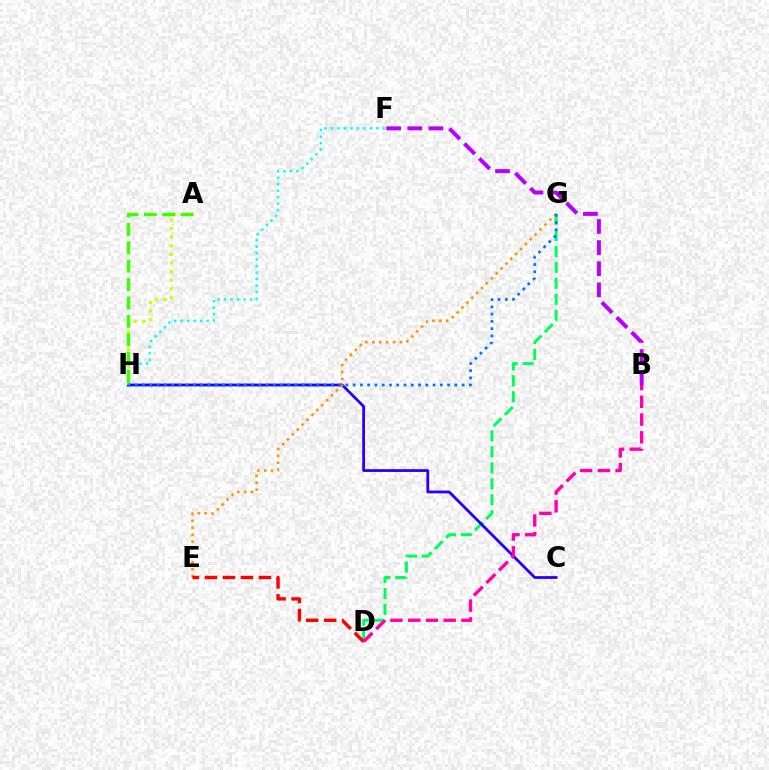{('A', 'H'): [{'color': '#d1ff00', 'line_style': 'dotted', 'thickness': 2.34}, {'color': '#3dff00', 'line_style': 'dashed', 'thickness': 2.5}], ('D', 'G'): [{'color': '#00ff5c', 'line_style': 'dashed', 'thickness': 2.17}], ('B', 'F'): [{'color': '#b900ff', 'line_style': 'dashed', 'thickness': 2.87}], ('C', 'H'): [{'color': '#2500ff', 'line_style': 'solid', 'thickness': 2.0}], ('F', 'H'): [{'color': '#00fff6', 'line_style': 'dotted', 'thickness': 1.76}], ('E', 'G'): [{'color': '#ff9400', 'line_style': 'dotted', 'thickness': 1.88}], ('D', 'E'): [{'color': '#ff0000', 'line_style': 'dashed', 'thickness': 2.45}], ('B', 'D'): [{'color': '#ff00ac', 'line_style': 'dashed', 'thickness': 2.41}], ('G', 'H'): [{'color': '#0074ff', 'line_style': 'dotted', 'thickness': 1.97}]}